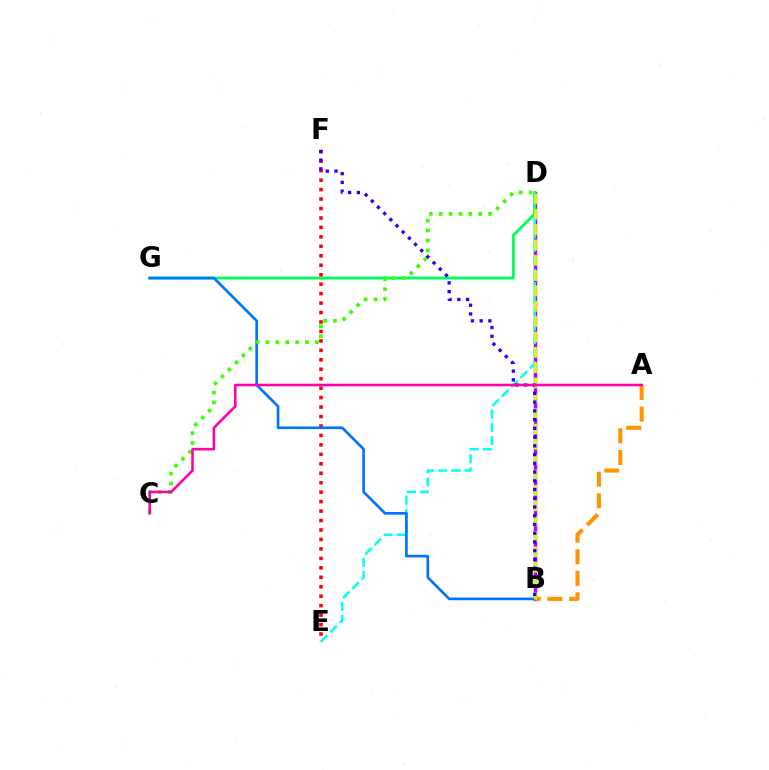{('B', 'D'): [{'color': '#b900ff', 'line_style': 'solid', 'thickness': 2.46}, {'color': '#d1ff00', 'line_style': 'dashed', 'thickness': 2.08}], ('D', 'E'): [{'color': '#00fff6', 'line_style': 'dashed', 'thickness': 1.79}], ('A', 'B'): [{'color': '#ff9400', 'line_style': 'dashed', 'thickness': 2.93}], ('D', 'G'): [{'color': '#00ff5c', 'line_style': 'solid', 'thickness': 2.05}], ('E', 'F'): [{'color': '#ff0000', 'line_style': 'dotted', 'thickness': 2.57}], ('B', 'G'): [{'color': '#0074ff', 'line_style': 'solid', 'thickness': 1.93}], ('C', 'D'): [{'color': '#3dff00', 'line_style': 'dotted', 'thickness': 2.68}], ('B', 'F'): [{'color': '#2500ff', 'line_style': 'dotted', 'thickness': 2.37}], ('A', 'C'): [{'color': '#ff00ac', 'line_style': 'solid', 'thickness': 1.87}]}